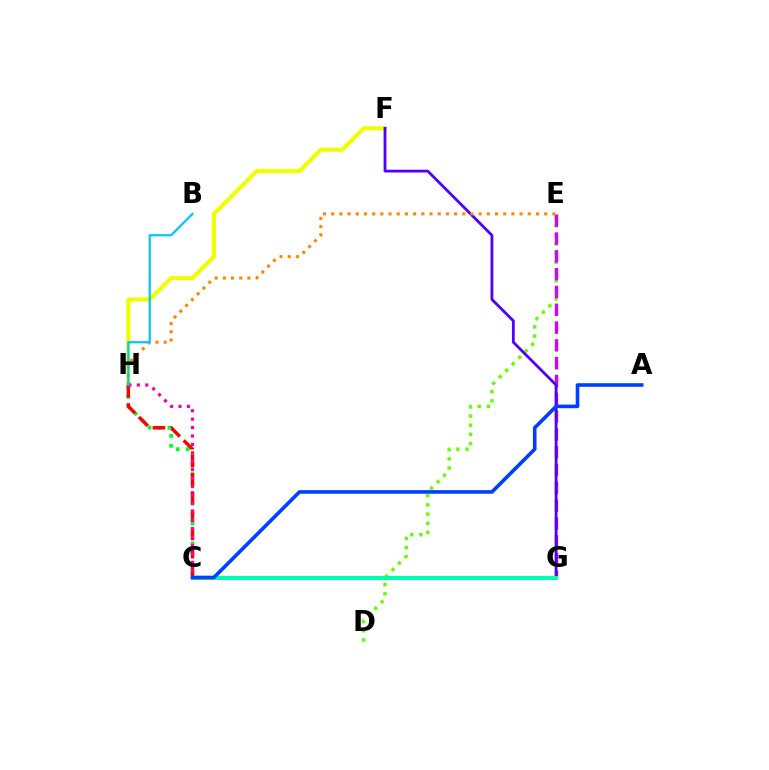{('D', 'E'): [{'color': '#66ff00', 'line_style': 'dotted', 'thickness': 2.49}], ('F', 'H'): [{'color': '#eeff00', 'line_style': 'solid', 'thickness': 2.96}], ('E', 'G'): [{'color': '#d600ff', 'line_style': 'dashed', 'thickness': 2.42}], ('C', 'H'): [{'color': '#00ff27', 'line_style': 'dotted', 'thickness': 2.69}, {'color': '#ff0000', 'line_style': 'dashed', 'thickness': 2.47}, {'color': '#ff00a0', 'line_style': 'dotted', 'thickness': 2.29}], ('F', 'G'): [{'color': '#4f00ff', 'line_style': 'solid', 'thickness': 2.02}], ('C', 'G'): [{'color': '#00ffaf', 'line_style': 'solid', 'thickness': 2.93}], ('E', 'H'): [{'color': '#ff8800', 'line_style': 'dotted', 'thickness': 2.23}], ('A', 'C'): [{'color': '#003fff', 'line_style': 'solid', 'thickness': 2.61}], ('B', 'H'): [{'color': '#00c7ff', 'line_style': 'solid', 'thickness': 1.6}]}